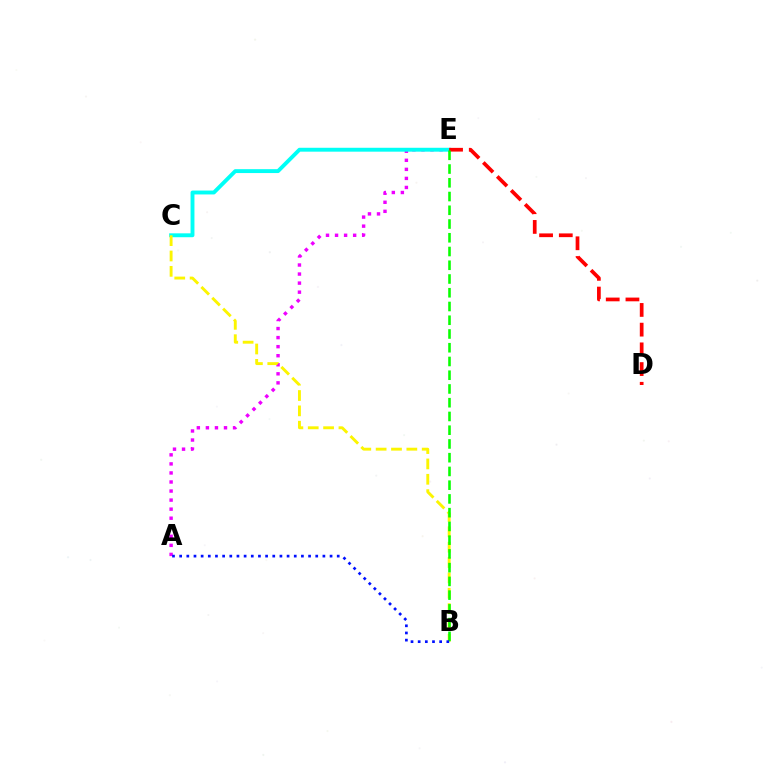{('A', 'E'): [{'color': '#ee00ff', 'line_style': 'dotted', 'thickness': 2.46}], ('C', 'E'): [{'color': '#00fff6', 'line_style': 'solid', 'thickness': 2.8}], ('D', 'E'): [{'color': '#ff0000', 'line_style': 'dashed', 'thickness': 2.68}], ('B', 'C'): [{'color': '#fcf500', 'line_style': 'dashed', 'thickness': 2.09}], ('B', 'E'): [{'color': '#08ff00', 'line_style': 'dashed', 'thickness': 1.87}], ('A', 'B'): [{'color': '#0010ff', 'line_style': 'dotted', 'thickness': 1.95}]}